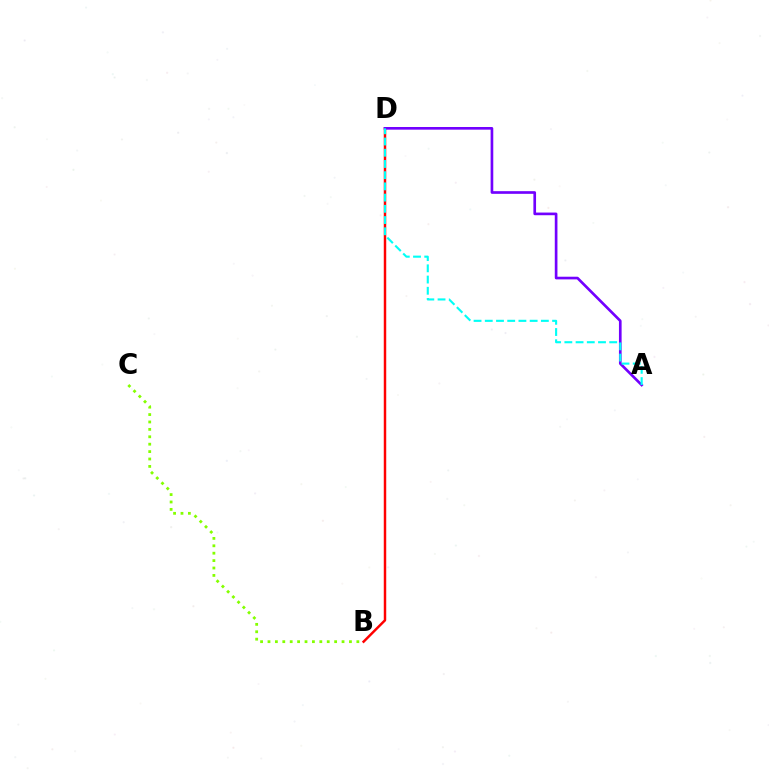{('B', 'D'): [{'color': '#ff0000', 'line_style': 'solid', 'thickness': 1.77}], ('A', 'D'): [{'color': '#7200ff', 'line_style': 'solid', 'thickness': 1.92}, {'color': '#00fff6', 'line_style': 'dashed', 'thickness': 1.52}], ('B', 'C'): [{'color': '#84ff00', 'line_style': 'dotted', 'thickness': 2.01}]}